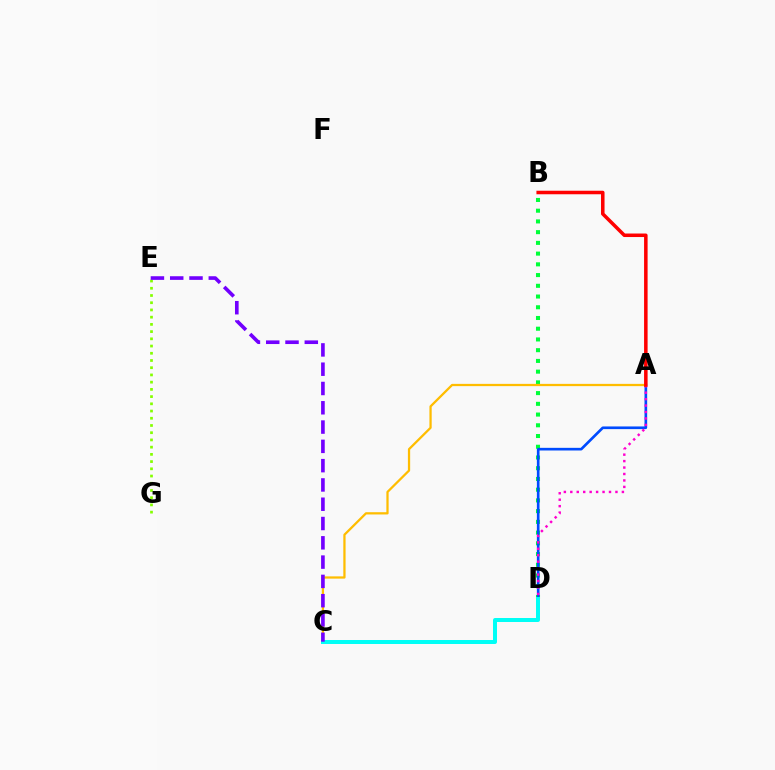{('B', 'D'): [{'color': '#00ff39', 'line_style': 'dotted', 'thickness': 2.92}], ('A', 'D'): [{'color': '#004bff', 'line_style': 'solid', 'thickness': 1.92}, {'color': '#ff00cf', 'line_style': 'dotted', 'thickness': 1.75}], ('A', 'C'): [{'color': '#ffbd00', 'line_style': 'solid', 'thickness': 1.63}], ('A', 'B'): [{'color': '#ff0000', 'line_style': 'solid', 'thickness': 2.54}], ('C', 'D'): [{'color': '#00fff6', 'line_style': 'solid', 'thickness': 2.86}], ('E', 'G'): [{'color': '#84ff00', 'line_style': 'dotted', 'thickness': 1.96}], ('C', 'E'): [{'color': '#7200ff', 'line_style': 'dashed', 'thickness': 2.62}]}